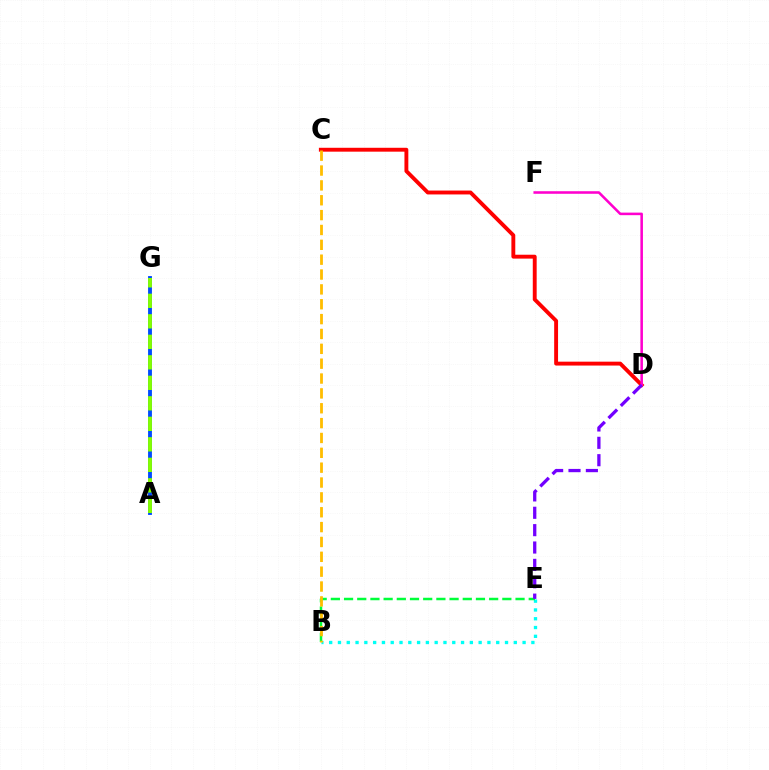{('B', 'E'): [{'color': '#00fff6', 'line_style': 'dotted', 'thickness': 2.39}, {'color': '#00ff39', 'line_style': 'dashed', 'thickness': 1.79}], ('C', 'D'): [{'color': '#ff0000', 'line_style': 'solid', 'thickness': 2.8}], ('D', 'F'): [{'color': '#ff00cf', 'line_style': 'solid', 'thickness': 1.84}], ('B', 'C'): [{'color': '#ffbd00', 'line_style': 'dashed', 'thickness': 2.02}], ('D', 'E'): [{'color': '#7200ff', 'line_style': 'dashed', 'thickness': 2.36}], ('A', 'G'): [{'color': '#004bff', 'line_style': 'solid', 'thickness': 2.78}, {'color': '#84ff00', 'line_style': 'dashed', 'thickness': 2.79}]}